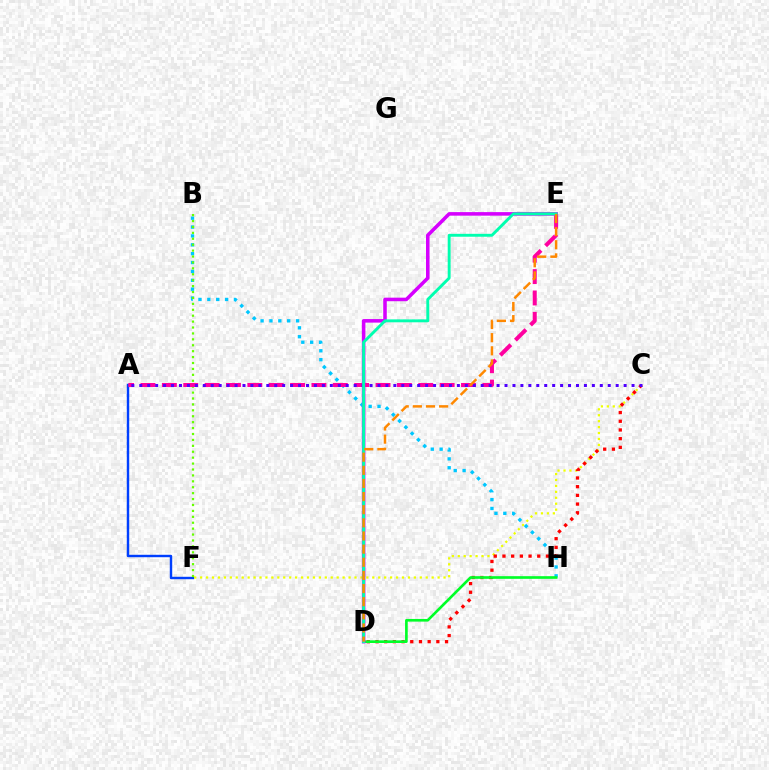{('A', 'F'): [{'color': '#003fff', 'line_style': 'solid', 'thickness': 1.74}], ('C', 'F'): [{'color': '#eeff00', 'line_style': 'dotted', 'thickness': 1.61}], ('C', 'D'): [{'color': '#ff0000', 'line_style': 'dotted', 'thickness': 2.36}], ('B', 'H'): [{'color': '#00c7ff', 'line_style': 'dotted', 'thickness': 2.41}], ('D', 'H'): [{'color': '#00ff27', 'line_style': 'solid', 'thickness': 1.92}], ('B', 'F'): [{'color': '#66ff00', 'line_style': 'dotted', 'thickness': 1.61}], ('A', 'E'): [{'color': '#ff00a0', 'line_style': 'dashed', 'thickness': 2.9}], ('D', 'E'): [{'color': '#d600ff', 'line_style': 'solid', 'thickness': 2.56}, {'color': '#00ffaf', 'line_style': 'solid', 'thickness': 2.09}, {'color': '#ff8800', 'line_style': 'dashed', 'thickness': 1.79}], ('A', 'C'): [{'color': '#4f00ff', 'line_style': 'dotted', 'thickness': 2.16}]}